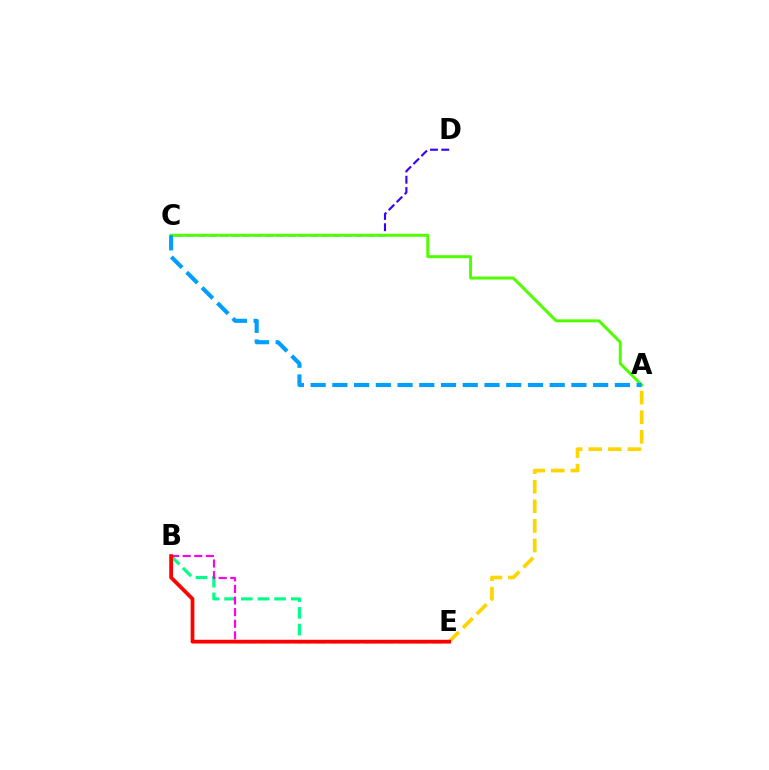{('C', 'D'): [{'color': '#3700ff', 'line_style': 'dashed', 'thickness': 1.53}], ('B', 'E'): [{'color': '#00ff86', 'line_style': 'dashed', 'thickness': 2.27}, {'color': '#ff00ed', 'line_style': 'dashed', 'thickness': 1.58}, {'color': '#ff0000', 'line_style': 'solid', 'thickness': 2.7}], ('A', 'E'): [{'color': '#ffd500', 'line_style': 'dashed', 'thickness': 2.66}], ('A', 'C'): [{'color': '#4fff00', 'line_style': 'solid', 'thickness': 2.14}, {'color': '#009eff', 'line_style': 'dashed', 'thickness': 2.95}]}